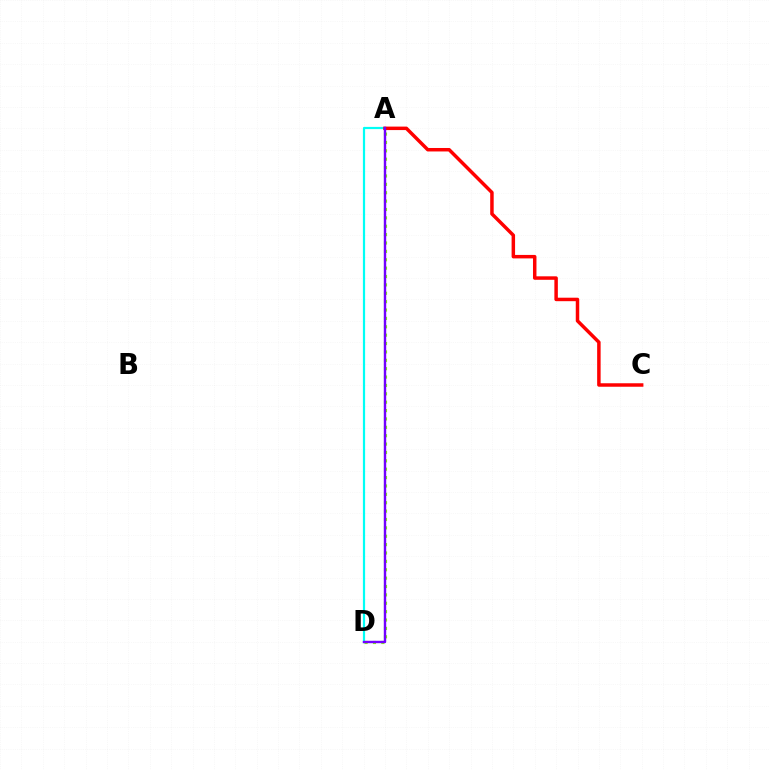{('A', 'D'): [{'color': '#84ff00', 'line_style': 'dotted', 'thickness': 2.28}, {'color': '#00fff6', 'line_style': 'solid', 'thickness': 1.59}, {'color': '#7200ff', 'line_style': 'solid', 'thickness': 1.75}], ('A', 'C'): [{'color': '#ff0000', 'line_style': 'solid', 'thickness': 2.5}]}